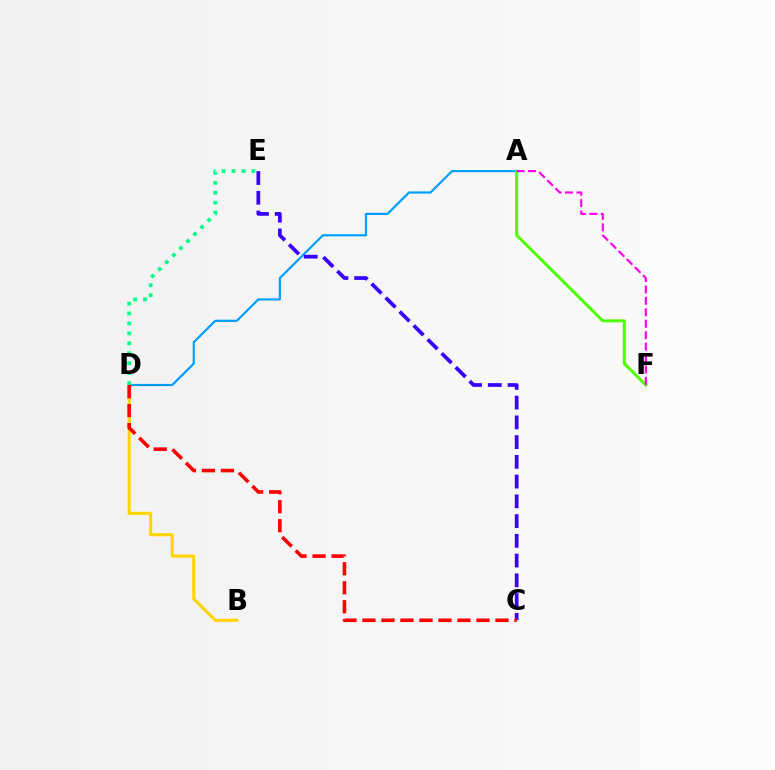{('A', 'D'): [{'color': '#009eff', 'line_style': 'solid', 'thickness': 1.57}], ('B', 'D'): [{'color': '#ffd500', 'line_style': 'solid', 'thickness': 2.22}], ('C', 'E'): [{'color': '#3700ff', 'line_style': 'dashed', 'thickness': 2.68}], ('A', 'F'): [{'color': '#4fff00', 'line_style': 'solid', 'thickness': 2.15}, {'color': '#ff00ed', 'line_style': 'dashed', 'thickness': 1.55}], ('D', 'E'): [{'color': '#00ff86', 'line_style': 'dotted', 'thickness': 2.7}], ('C', 'D'): [{'color': '#ff0000', 'line_style': 'dashed', 'thickness': 2.58}]}